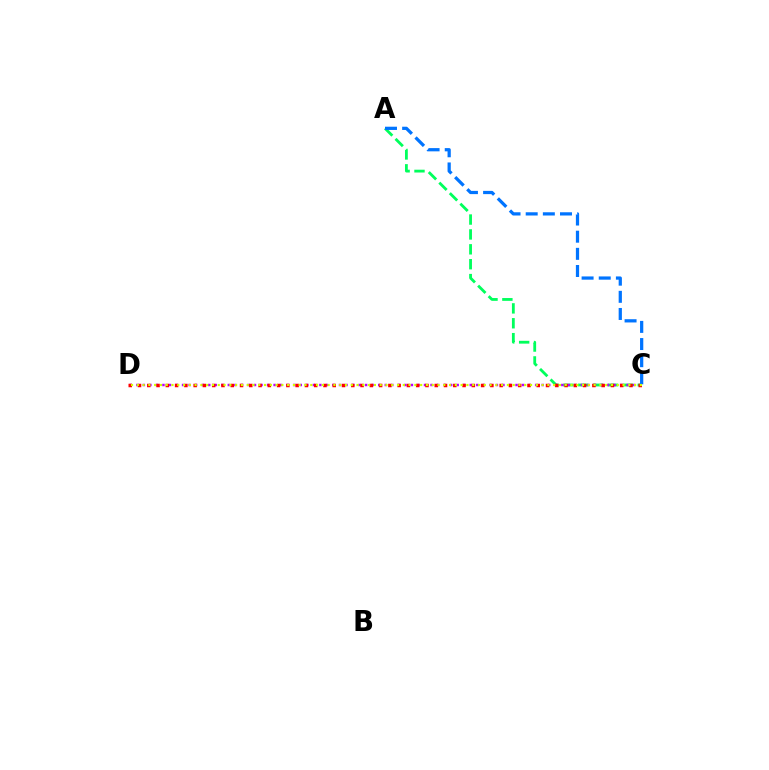{('A', 'C'): [{'color': '#00ff5c', 'line_style': 'dashed', 'thickness': 2.02}, {'color': '#0074ff', 'line_style': 'dashed', 'thickness': 2.33}], ('C', 'D'): [{'color': '#b900ff', 'line_style': 'dotted', 'thickness': 1.78}, {'color': '#ff0000', 'line_style': 'dotted', 'thickness': 2.52}, {'color': '#d1ff00', 'line_style': 'dotted', 'thickness': 1.57}]}